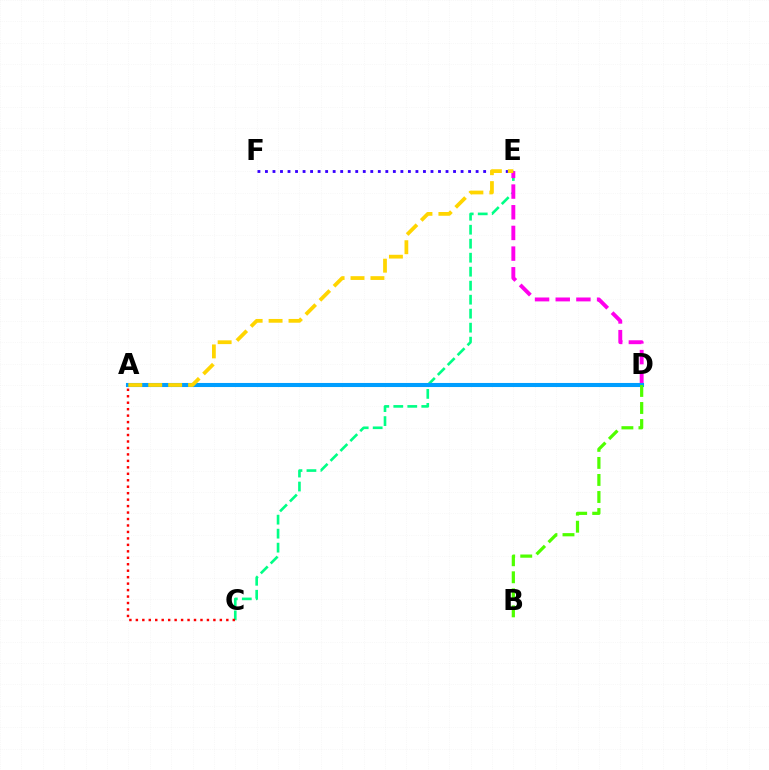{('C', 'E'): [{'color': '#00ff86', 'line_style': 'dashed', 'thickness': 1.9}], ('A', 'C'): [{'color': '#ff0000', 'line_style': 'dotted', 'thickness': 1.76}], ('D', 'E'): [{'color': '#ff00ed', 'line_style': 'dashed', 'thickness': 2.81}], ('A', 'D'): [{'color': '#009eff', 'line_style': 'solid', 'thickness': 2.94}], ('E', 'F'): [{'color': '#3700ff', 'line_style': 'dotted', 'thickness': 2.04}], ('B', 'D'): [{'color': '#4fff00', 'line_style': 'dashed', 'thickness': 2.31}], ('A', 'E'): [{'color': '#ffd500', 'line_style': 'dashed', 'thickness': 2.71}]}